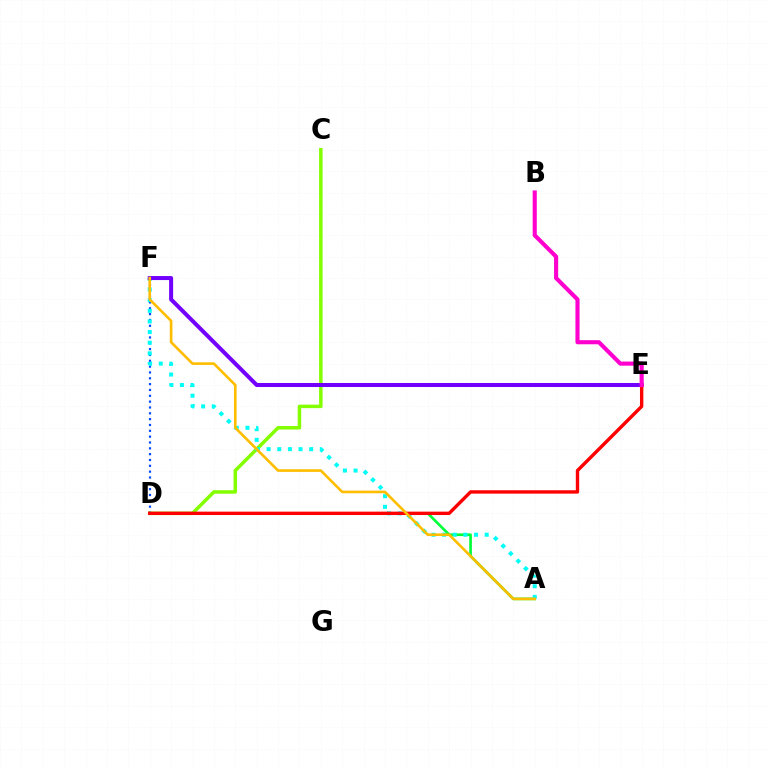{('A', 'D'): [{'color': '#00ff39', 'line_style': 'solid', 'thickness': 1.92}], ('D', 'F'): [{'color': '#004bff', 'line_style': 'dotted', 'thickness': 1.59}], ('C', 'D'): [{'color': '#84ff00', 'line_style': 'solid', 'thickness': 2.53}], ('A', 'F'): [{'color': '#00fff6', 'line_style': 'dotted', 'thickness': 2.89}, {'color': '#ffbd00', 'line_style': 'solid', 'thickness': 1.9}], ('E', 'F'): [{'color': '#7200ff', 'line_style': 'solid', 'thickness': 2.89}], ('D', 'E'): [{'color': '#ff0000', 'line_style': 'solid', 'thickness': 2.44}], ('B', 'E'): [{'color': '#ff00cf', 'line_style': 'solid', 'thickness': 2.96}]}